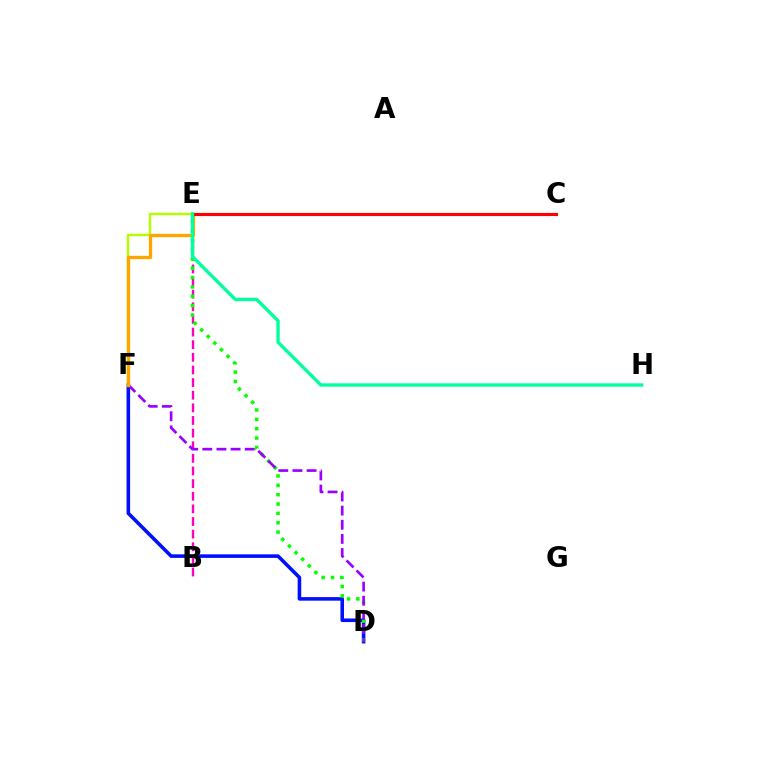{('D', 'F'): [{'color': '#0010ff', 'line_style': 'solid', 'thickness': 2.57}, {'color': '#9b00ff', 'line_style': 'dashed', 'thickness': 1.92}], ('B', 'E'): [{'color': '#ff00bd', 'line_style': 'dashed', 'thickness': 1.72}], ('E', 'F'): [{'color': '#b3ff00', 'line_style': 'solid', 'thickness': 1.78}, {'color': '#ffa500', 'line_style': 'solid', 'thickness': 2.39}], ('C', 'E'): [{'color': '#00b5ff', 'line_style': 'dotted', 'thickness': 1.88}, {'color': '#ff0000', 'line_style': 'solid', 'thickness': 2.27}], ('D', 'E'): [{'color': '#08ff00', 'line_style': 'dotted', 'thickness': 2.54}], ('E', 'H'): [{'color': '#00ff9d', 'line_style': 'solid', 'thickness': 2.4}]}